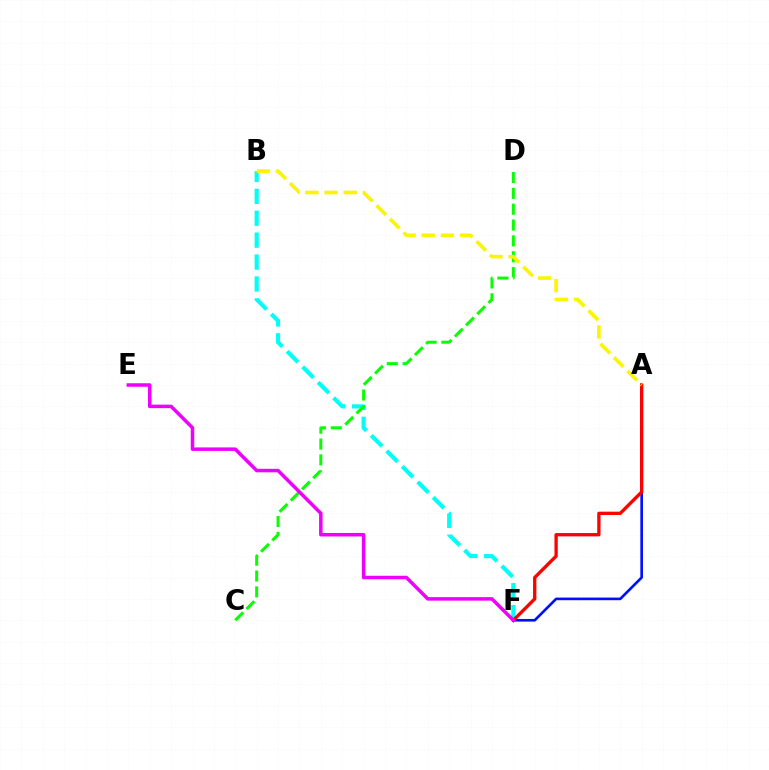{('A', 'F'): [{'color': '#0010ff', 'line_style': 'solid', 'thickness': 1.9}, {'color': '#ff0000', 'line_style': 'solid', 'thickness': 2.39}], ('B', 'F'): [{'color': '#00fff6', 'line_style': 'dashed', 'thickness': 2.98}], ('C', 'D'): [{'color': '#08ff00', 'line_style': 'dashed', 'thickness': 2.15}], ('A', 'B'): [{'color': '#fcf500', 'line_style': 'dashed', 'thickness': 2.6}], ('E', 'F'): [{'color': '#ee00ff', 'line_style': 'solid', 'thickness': 2.52}]}